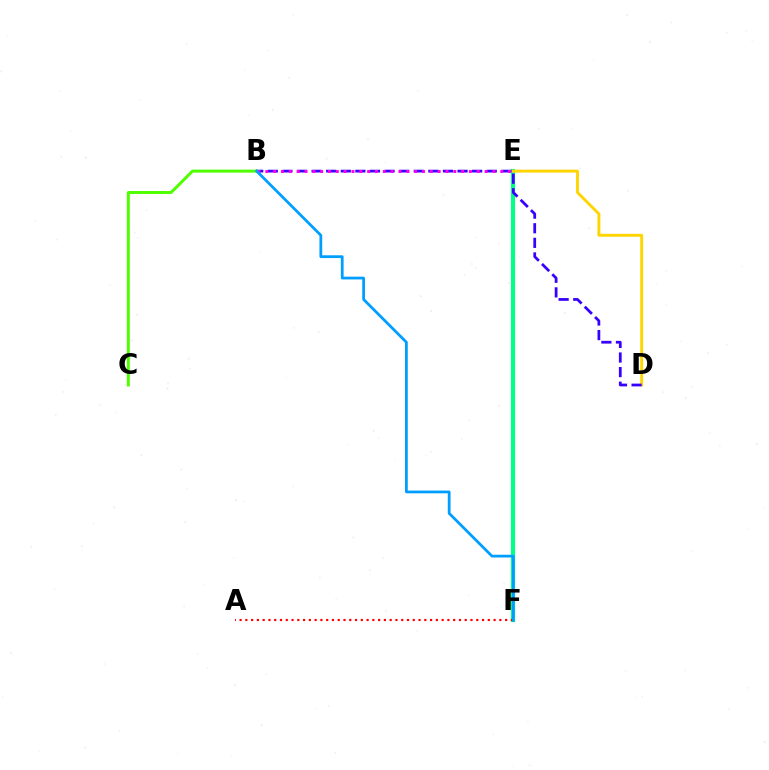{('E', 'F'): [{'color': '#00ff86', 'line_style': 'solid', 'thickness': 2.98}], ('A', 'F'): [{'color': '#ff0000', 'line_style': 'dotted', 'thickness': 1.57}], ('D', 'E'): [{'color': '#ffd500', 'line_style': 'solid', 'thickness': 2.08}], ('B', 'D'): [{'color': '#3700ff', 'line_style': 'dashed', 'thickness': 1.98}], ('B', 'C'): [{'color': '#4fff00', 'line_style': 'solid', 'thickness': 2.15}], ('B', 'E'): [{'color': '#ff00ed', 'line_style': 'dotted', 'thickness': 2.13}], ('B', 'F'): [{'color': '#009eff', 'line_style': 'solid', 'thickness': 1.99}]}